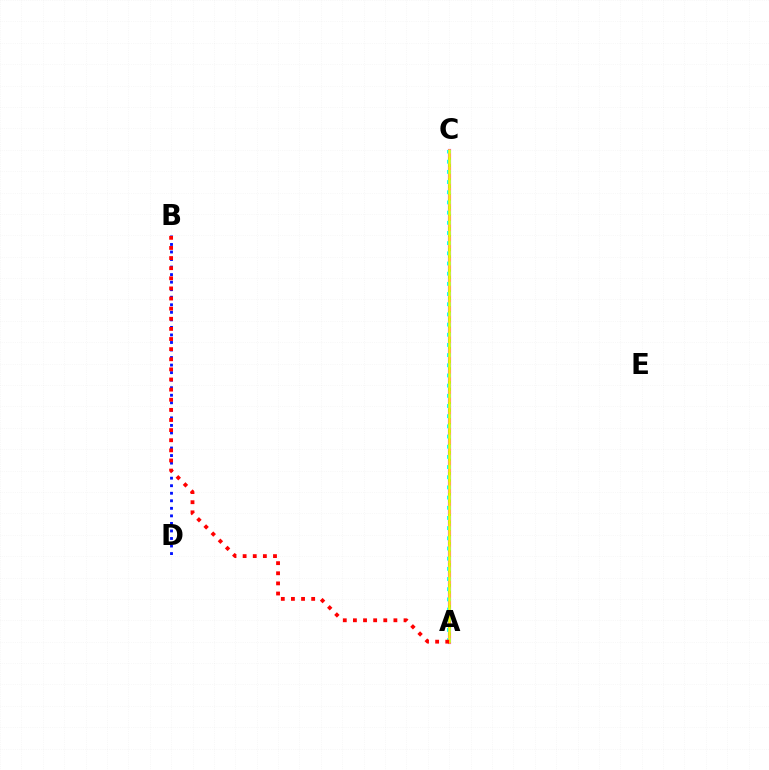{('A', 'C'): [{'color': '#ee00ff', 'line_style': 'solid', 'thickness': 2.26}, {'color': '#08ff00', 'line_style': 'dotted', 'thickness': 1.9}, {'color': '#00fff6', 'line_style': 'dotted', 'thickness': 2.77}, {'color': '#fcf500', 'line_style': 'solid', 'thickness': 1.8}], ('B', 'D'): [{'color': '#0010ff', 'line_style': 'dotted', 'thickness': 2.05}], ('A', 'B'): [{'color': '#ff0000', 'line_style': 'dotted', 'thickness': 2.75}]}